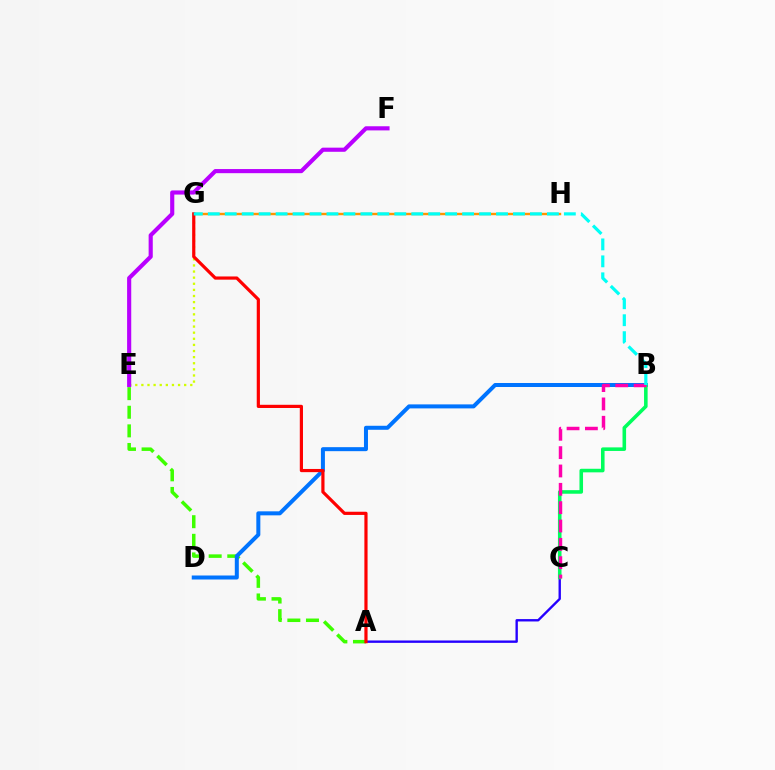{('A', 'C'): [{'color': '#2500ff', 'line_style': 'solid', 'thickness': 1.71}], ('A', 'E'): [{'color': '#3dff00', 'line_style': 'dashed', 'thickness': 2.53}], ('B', 'D'): [{'color': '#0074ff', 'line_style': 'solid', 'thickness': 2.88}], ('E', 'G'): [{'color': '#d1ff00', 'line_style': 'dotted', 'thickness': 1.66}], ('G', 'H'): [{'color': '#ff9400', 'line_style': 'solid', 'thickness': 1.73}], ('B', 'C'): [{'color': '#00ff5c', 'line_style': 'solid', 'thickness': 2.57}, {'color': '#ff00ac', 'line_style': 'dashed', 'thickness': 2.49}], ('A', 'G'): [{'color': '#ff0000', 'line_style': 'solid', 'thickness': 2.3}], ('B', 'G'): [{'color': '#00fff6', 'line_style': 'dashed', 'thickness': 2.3}], ('E', 'F'): [{'color': '#b900ff', 'line_style': 'solid', 'thickness': 2.98}]}